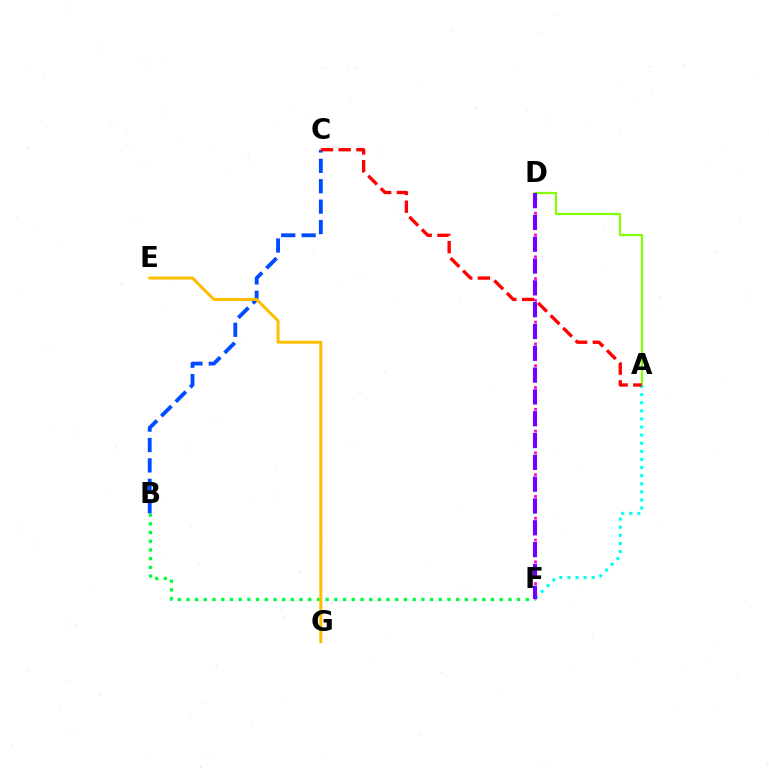{('A', 'D'): [{'color': '#84ff00', 'line_style': 'solid', 'thickness': 1.58}], ('B', 'F'): [{'color': '#00ff39', 'line_style': 'dotted', 'thickness': 2.36}], ('A', 'F'): [{'color': '#00fff6', 'line_style': 'dotted', 'thickness': 2.2}], ('D', 'F'): [{'color': '#ff00cf', 'line_style': 'dotted', 'thickness': 1.97}, {'color': '#7200ff', 'line_style': 'dashed', 'thickness': 2.96}], ('B', 'C'): [{'color': '#004bff', 'line_style': 'dashed', 'thickness': 2.77}], ('A', 'C'): [{'color': '#ff0000', 'line_style': 'dashed', 'thickness': 2.4}], ('E', 'G'): [{'color': '#ffbd00', 'line_style': 'solid', 'thickness': 2.13}]}